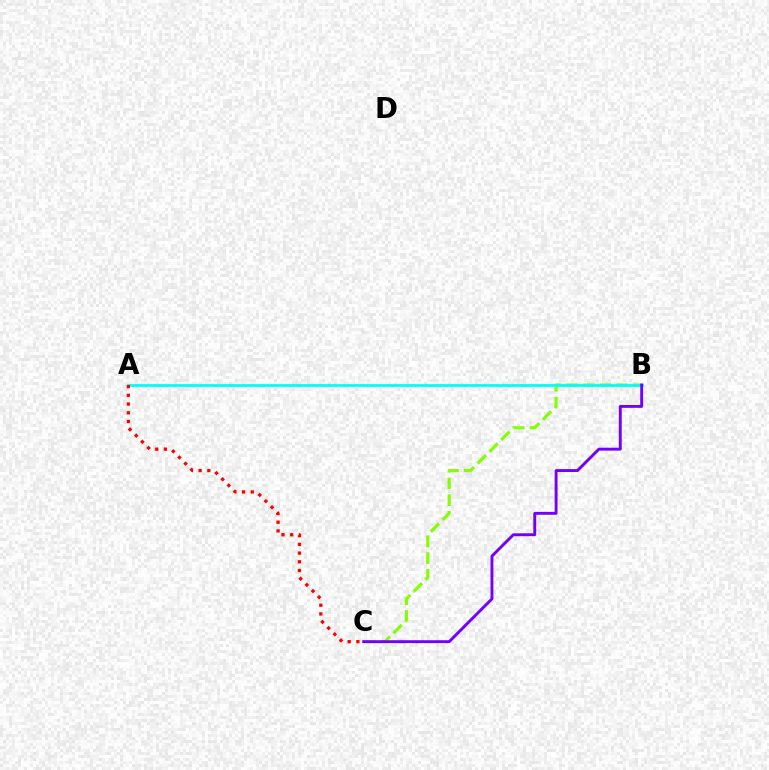{('B', 'C'): [{'color': '#84ff00', 'line_style': 'dashed', 'thickness': 2.27}, {'color': '#7200ff', 'line_style': 'solid', 'thickness': 2.09}], ('A', 'B'): [{'color': '#00fff6', 'line_style': 'solid', 'thickness': 2.0}], ('A', 'C'): [{'color': '#ff0000', 'line_style': 'dotted', 'thickness': 2.37}]}